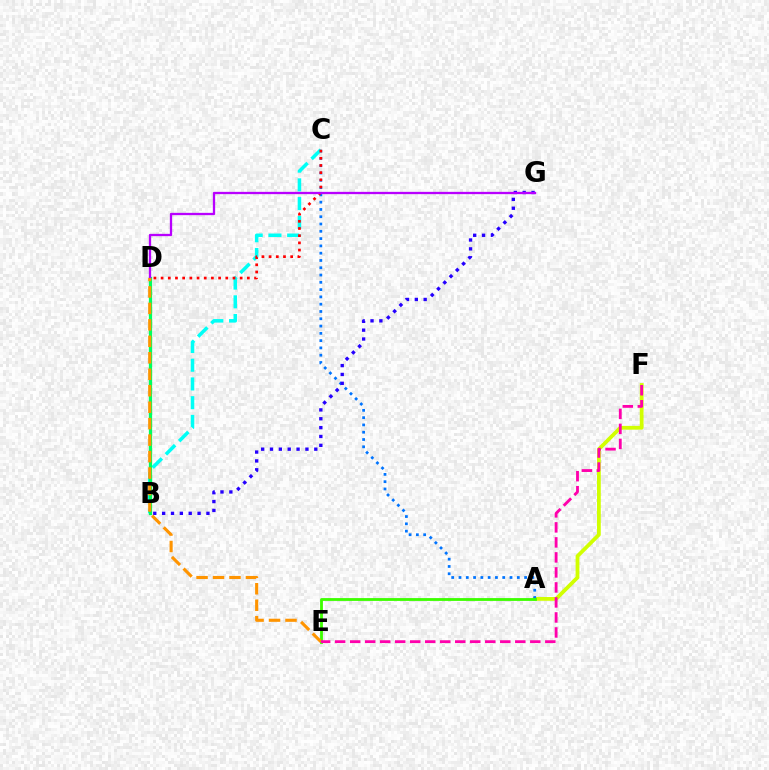{('A', 'F'): [{'color': '#d1ff00', 'line_style': 'solid', 'thickness': 2.73}], ('A', 'C'): [{'color': '#0074ff', 'line_style': 'dotted', 'thickness': 1.98}], ('A', 'E'): [{'color': '#3dff00', 'line_style': 'solid', 'thickness': 2.03}], ('B', 'C'): [{'color': '#00fff6', 'line_style': 'dashed', 'thickness': 2.54}], ('C', 'D'): [{'color': '#ff0000', 'line_style': 'dotted', 'thickness': 1.95}], ('B', 'D'): [{'color': '#00ff5c', 'line_style': 'solid', 'thickness': 2.35}], ('B', 'G'): [{'color': '#2500ff', 'line_style': 'dotted', 'thickness': 2.41}], ('D', 'G'): [{'color': '#b900ff', 'line_style': 'solid', 'thickness': 1.66}], ('D', 'E'): [{'color': '#ff9400', 'line_style': 'dashed', 'thickness': 2.24}], ('E', 'F'): [{'color': '#ff00ac', 'line_style': 'dashed', 'thickness': 2.04}]}